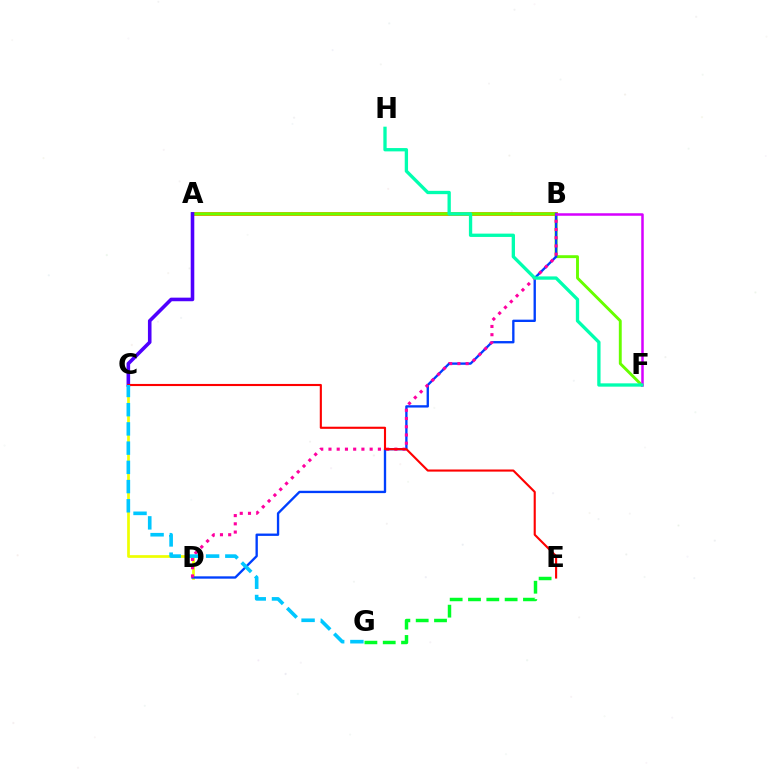{('C', 'D'): [{'color': '#eeff00', 'line_style': 'solid', 'thickness': 1.95}], ('A', 'B'): [{'color': '#ff8800', 'line_style': 'solid', 'thickness': 2.8}], ('A', 'F'): [{'color': '#66ff00', 'line_style': 'solid', 'thickness': 2.09}], ('A', 'C'): [{'color': '#4f00ff', 'line_style': 'solid', 'thickness': 2.58}], ('E', 'G'): [{'color': '#00ff27', 'line_style': 'dashed', 'thickness': 2.49}], ('B', 'D'): [{'color': '#003fff', 'line_style': 'solid', 'thickness': 1.69}, {'color': '#ff00a0', 'line_style': 'dotted', 'thickness': 2.24}], ('B', 'F'): [{'color': '#d600ff', 'line_style': 'solid', 'thickness': 1.81}], ('C', 'E'): [{'color': '#ff0000', 'line_style': 'solid', 'thickness': 1.52}], ('C', 'G'): [{'color': '#00c7ff', 'line_style': 'dashed', 'thickness': 2.61}], ('F', 'H'): [{'color': '#00ffaf', 'line_style': 'solid', 'thickness': 2.39}]}